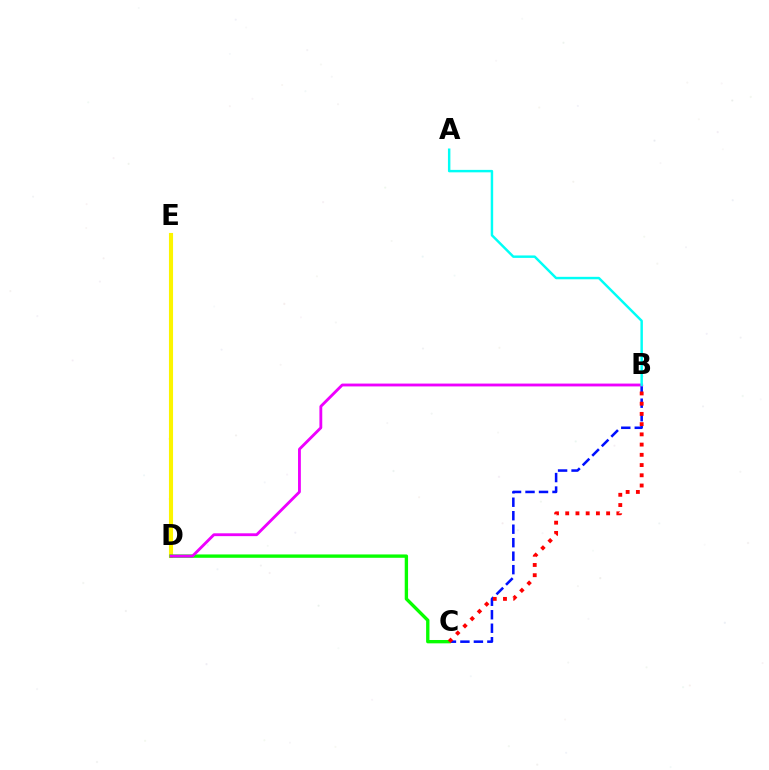{('D', 'E'): [{'color': '#fcf500', 'line_style': 'solid', 'thickness': 2.95}], ('B', 'C'): [{'color': '#0010ff', 'line_style': 'dashed', 'thickness': 1.83}, {'color': '#ff0000', 'line_style': 'dotted', 'thickness': 2.78}], ('C', 'D'): [{'color': '#08ff00', 'line_style': 'solid', 'thickness': 2.41}], ('B', 'D'): [{'color': '#ee00ff', 'line_style': 'solid', 'thickness': 2.05}], ('A', 'B'): [{'color': '#00fff6', 'line_style': 'solid', 'thickness': 1.76}]}